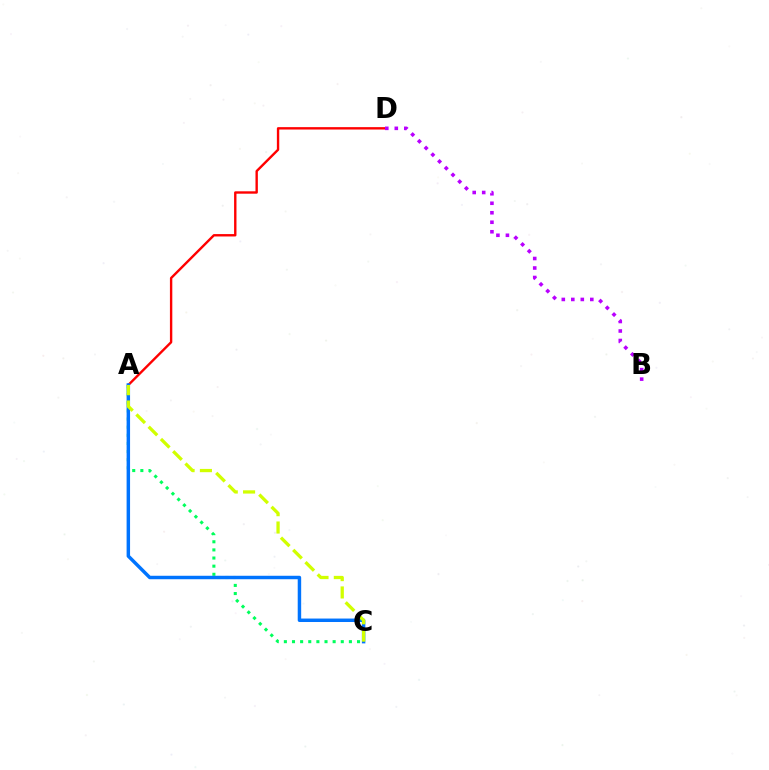{('A', 'C'): [{'color': '#00ff5c', 'line_style': 'dotted', 'thickness': 2.21}, {'color': '#0074ff', 'line_style': 'solid', 'thickness': 2.49}, {'color': '#d1ff00', 'line_style': 'dashed', 'thickness': 2.36}], ('A', 'D'): [{'color': '#ff0000', 'line_style': 'solid', 'thickness': 1.72}], ('B', 'D'): [{'color': '#b900ff', 'line_style': 'dotted', 'thickness': 2.58}]}